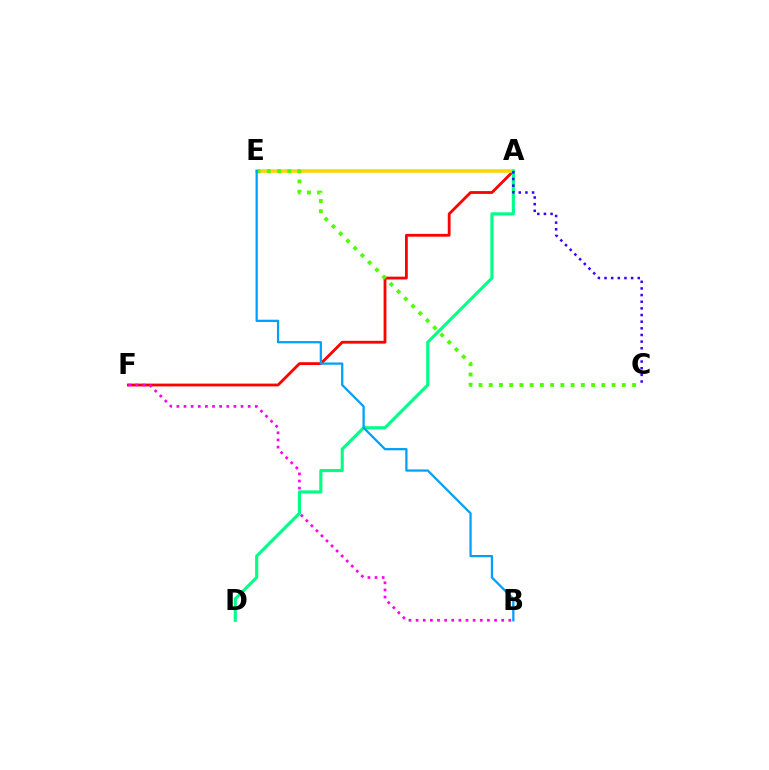{('A', 'F'): [{'color': '#ff0000', 'line_style': 'solid', 'thickness': 2.02}], ('A', 'E'): [{'color': '#ffd500', 'line_style': 'solid', 'thickness': 2.55}], ('B', 'F'): [{'color': '#ff00ed', 'line_style': 'dotted', 'thickness': 1.94}], ('C', 'E'): [{'color': '#4fff00', 'line_style': 'dotted', 'thickness': 2.78}], ('A', 'D'): [{'color': '#00ff86', 'line_style': 'solid', 'thickness': 2.25}], ('A', 'C'): [{'color': '#3700ff', 'line_style': 'dotted', 'thickness': 1.81}], ('B', 'E'): [{'color': '#009eff', 'line_style': 'solid', 'thickness': 1.62}]}